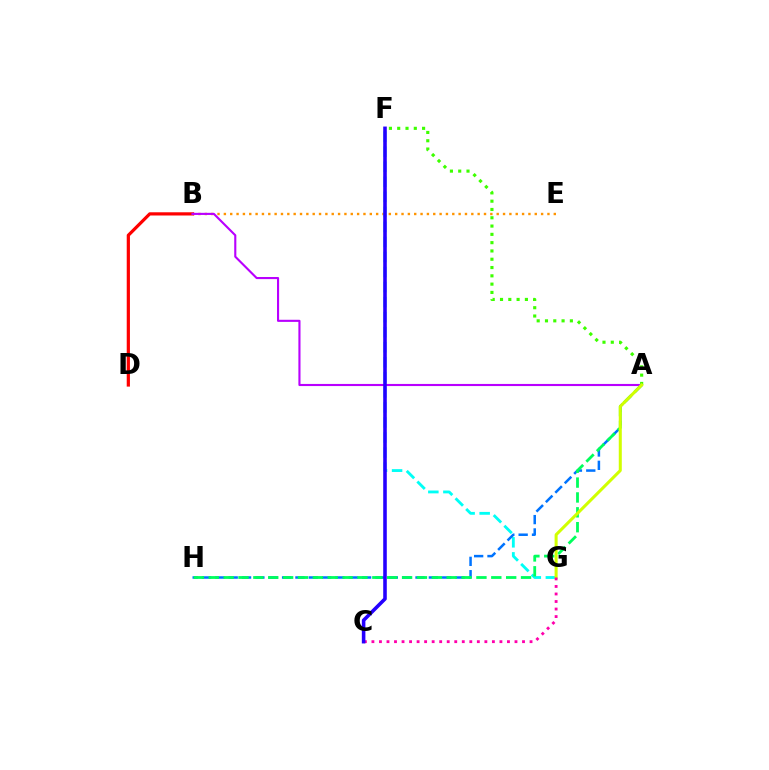{('B', 'E'): [{'color': '#ff9400', 'line_style': 'dotted', 'thickness': 1.72}], ('B', 'D'): [{'color': '#ff0000', 'line_style': 'solid', 'thickness': 2.31}], ('A', 'F'): [{'color': '#3dff00', 'line_style': 'dotted', 'thickness': 2.25}], ('F', 'G'): [{'color': '#00fff6', 'line_style': 'dashed', 'thickness': 2.04}], ('A', 'H'): [{'color': '#0074ff', 'line_style': 'dashed', 'thickness': 1.81}, {'color': '#00ff5c', 'line_style': 'dashed', 'thickness': 2.02}], ('A', 'B'): [{'color': '#b900ff', 'line_style': 'solid', 'thickness': 1.52}], ('A', 'G'): [{'color': '#d1ff00', 'line_style': 'solid', 'thickness': 2.18}], ('C', 'G'): [{'color': '#ff00ac', 'line_style': 'dotted', 'thickness': 2.05}], ('C', 'F'): [{'color': '#2500ff', 'line_style': 'solid', 'thickness': 2.57}]}